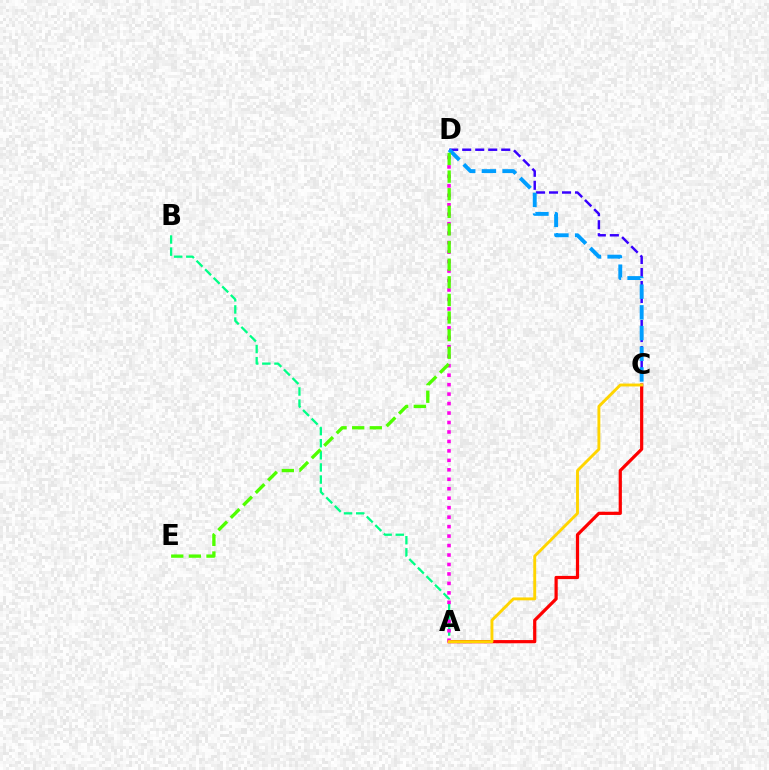{('A', 'C'): [{'color': '#ff0000', 'line_style': 'solid', 'thickness': 2.31}, {'color': '#ffd500', 'line_style': 'solid', 'thickness': 2.09}], ('C', 'D'): [{'color': '#3700ff', 'line_style': 'dashed', 'thickness': 1.77}, {'color': '#009eff', 'line_style': 'dashed', 'thickness': 2.81}], ('A', 'B'): [{'color': '#00ff86', 'line_style': 'dashed', 'thickness': 1.65}], ('A', 'D'): [{'color': '#ff00ed', 'line_style': 'dotted', 'thickness': 2.57}], ('D', 'E'): [{'color': '#4fff00', 'line_style': 'dashed', 'thickness': 2.39}]}